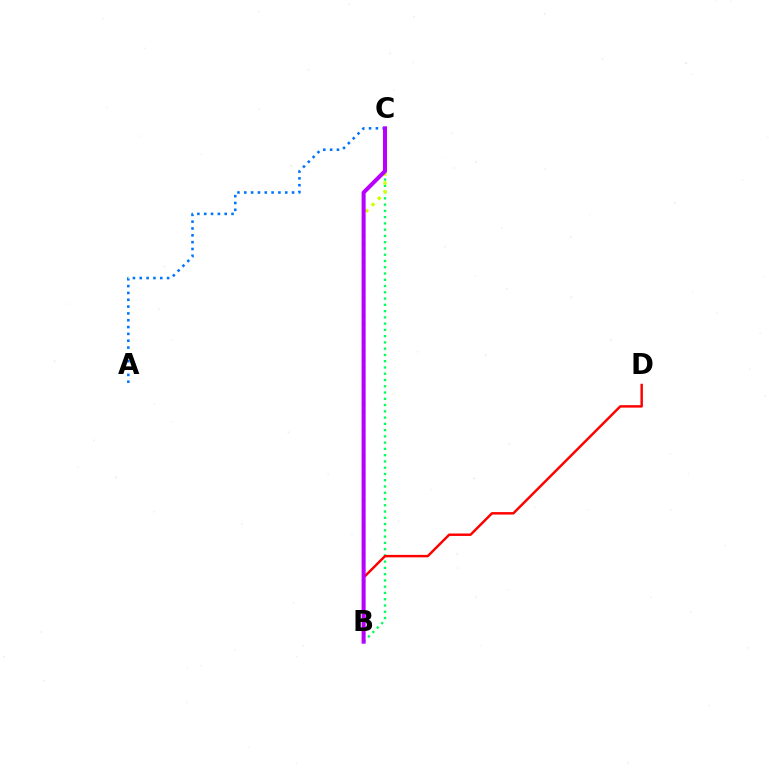{('A', 'C'): [{'color': '#0074ff', 'line_style': 'dotted', 'thickness': 1.86}], ('B', 'C'): [{'color': '#00ff5c', 'line_style': 'dotted', 'thickness': 1.7}, {'color': '#d1ff00', 'line_style': 'dotted', 'thickness': 2.4}, {'color': '#b900ff', 'line_style': 'solid', 'thickness': 2.9}], ('B', 'D'): [{'color': '#ff0000', 'line_style': 'solid', 'thickness': 1.77}]}